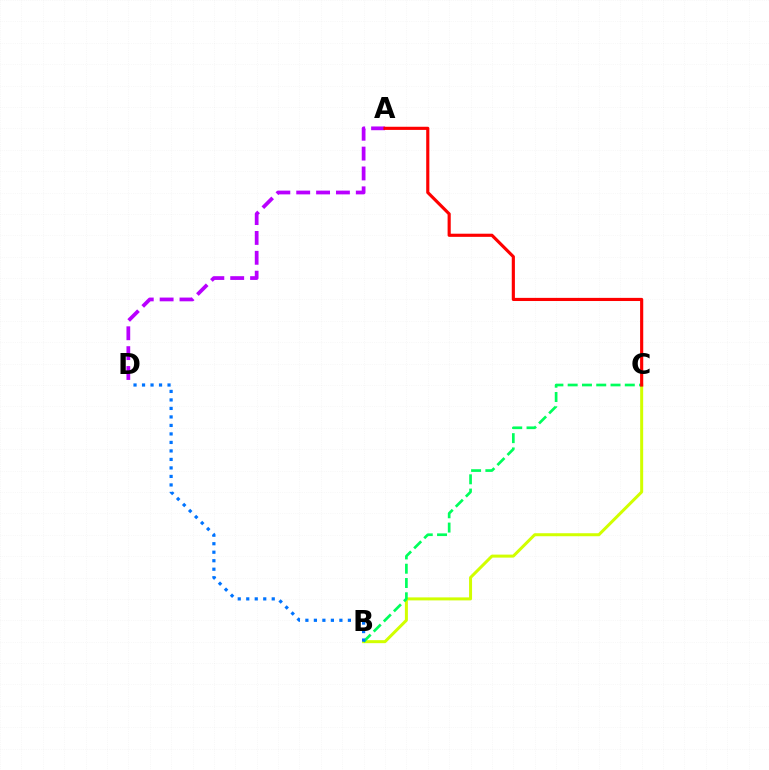{('B', 'C'): [{'color': '#d1ff00', 'line_style': 'solid', 'thickness': 2.16}, {'color': '#00ff5c', 'line_style': 'dashed', 'thickness': 1.94}], ('B', 'D'): [{'color': '#0074ff', 'line_style': 'dotted', 'thickness': 2.31}], ('A', 'D'): [{'color': '#b900ff', 'line_style': 'dashed', 'thickness': 2.7}], ('A', 'C'): [{'color': '#ff0000', 'line_style': 'solid', 'thickness': 2.26}]}